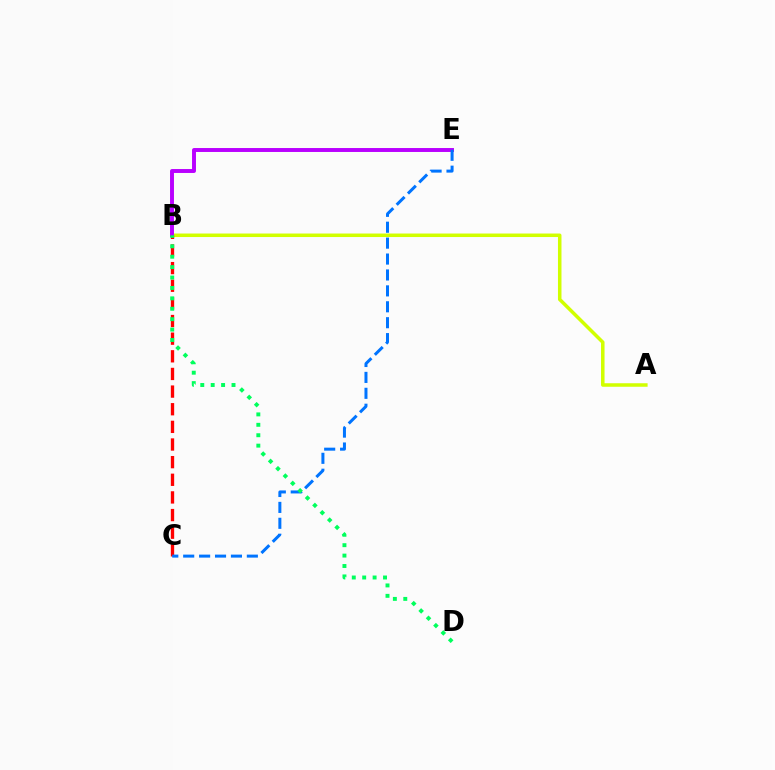{('A', 'B'): [{'color': '#d1ff00', 'line_style': 'solid', 'thickness': 2.53}], ('B', 'C'): [{'color': '#ff0000', 'line_style': 'dashed', 'thickness': 2.4}], ('B', 'E'): [{'color': '#b900ff', 'line_style': 'solid', 'thickness': 2.83}], ('C', 'E'): [{'color': '#0074ff', 'line_style': 'dashed', 'thickness': 2.16}], ('B', 'D'): [{'color': '#00ff5c', 'line_style': 'dotted', 'thickness': 2.83}]}